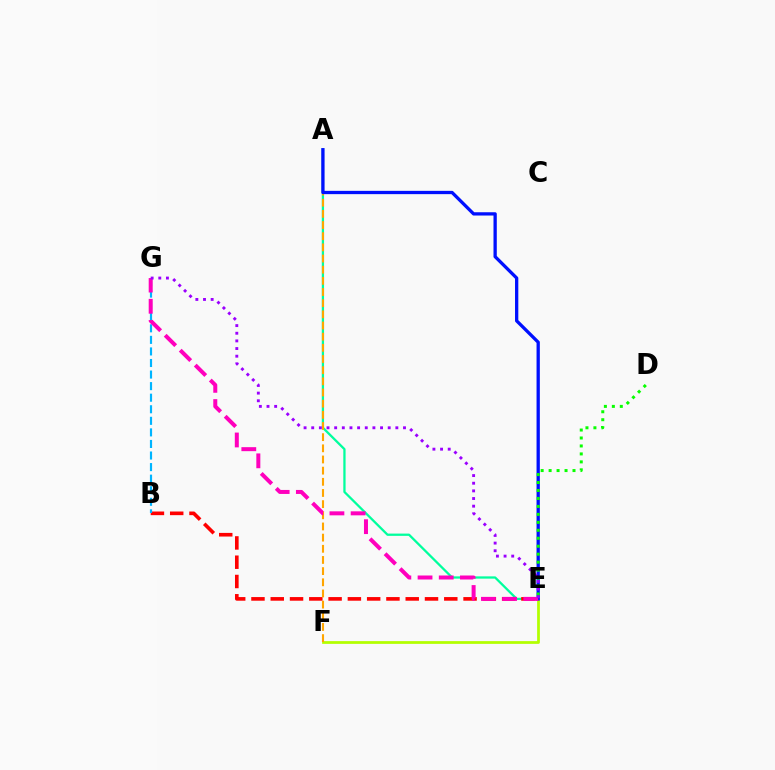{('A', 'E'): [{'color': '#00ff9d', 'line_style': 'solid', 'thickness': 1.64}, {'color': '#0010ff', 'line_style': 'solid', 'thickness': 2.37}], ('B', 'E'): [{'color': '#ff0000', 'line_style': 'dashed', 'thickness': 2.62}], ('B', 'G'): [{'color': '#00b5ff', 'line_style': 'dashed', 'thickness': 1.57}], ('E', 'F'): [{'color': '#b3ff00', 'line_style': 'solid', 'thickness': 1.97}], ('A', 'F'): [{'color': '#ffa500', 'line_style': 'dashed', 'thickness': 1.52}], ('D', 'E'): [{'color': '#08ff00', 'line_style': 'dotted', 'thickness': 2.16}], ('E', 'G'): [{'color': '#ff00bd', 'line_style': 'dashed', 'thickness': 2.88}, {'color': '#9b00ff', 'line_style': 'dotted', 'thickness': 2.08}]}